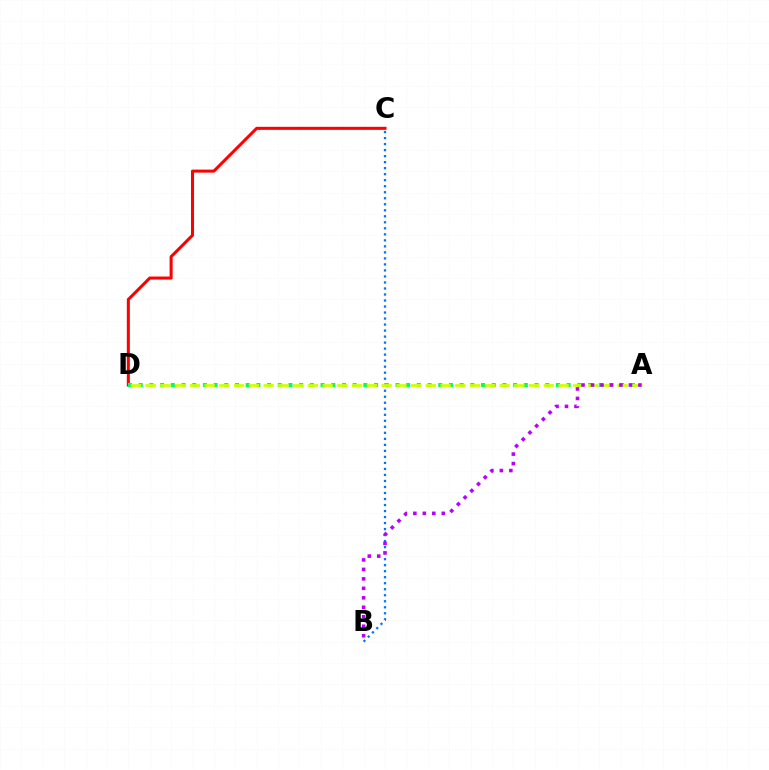{('C', 'D'): [{'color': '#ff0000', 'line_style': 'solid', 'thickness': 2.19}], ('B', 'C'): [{'color': '#0074ff', 'line_style': 'dotted', 'thickness': 1.63}], ('A', 'D'): [{'color': '#00ff5c', 'line_style': 'dotted', 'thickness': 2.91}, {'color': '#d1ff00', 'line_style': 'dashed', 'thickness': 2.0}], ('A', 'B'): [{'color': '#b900ff', 'line_style': 'dotted', 'thickness': 2.57}]}